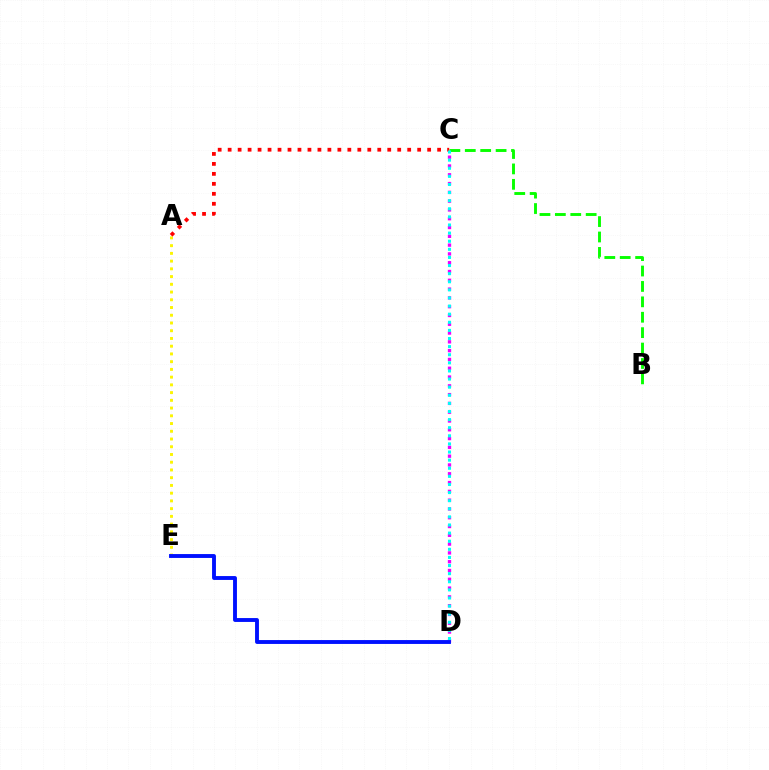{('C', 'D'): [{'color': '#ee00ff', 'line_style': 'dotted', 'thickness': 2.39}, {'color': '#00fff6', 'line_style': 'dotted', 'thickness': 2.2}], ('B', 'C'): [{'color': '#08ff00', 'line_style': 'dashed', 'thickness': 2.09}], ('A', 'E'): [{'color': '#fcf500', 'line_style': 'dotted', 'thickness': 2.1}], ('D', 'E'): [{'color': '#0010ff', 'line_style': 'solid', 'thickness': 2.79}], ('A', 'C'): [{'color': '#ff0000', 'line_style': 'dotted', 'thickness': 2.71}]}